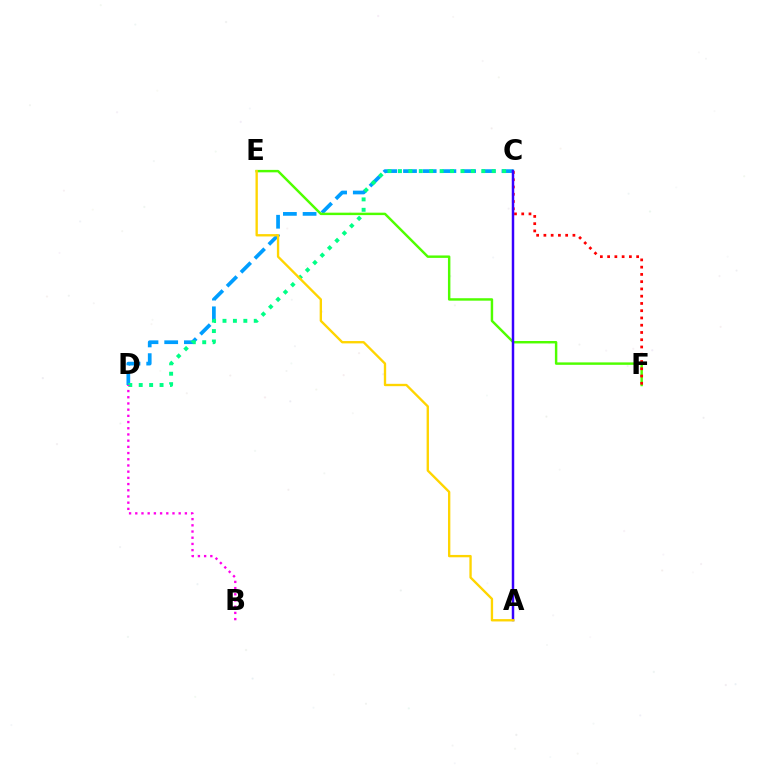{('C', 'D'): [{'color': '#009eff', 'line_style': 'dashed', 'thickness': 2.68}, {'color': '#00ff86', 'line_style': 'dotted', 'thickness': 2.83}], ('E', 'F'): [{'color': '#4fff00', 'line_style': 'solid', 'thickness': 1.76}], ('C', 'F'): [{'color': '#ff0000', 'line_style': 'dotted', 'thickness': 1.97}], ('A', 'C'): [{'color': '#3700ff', 'line_style': 'solid', 'thickness': 1.77}], ('B', 'D'): [{'color': '#ff00ed', 'line_style': 'dotted', 'thickness': 1.68}], ('A', 'E'): [{'color': '#ffd500', 'line_style': 'solid', 'thickness': 1.69}]}